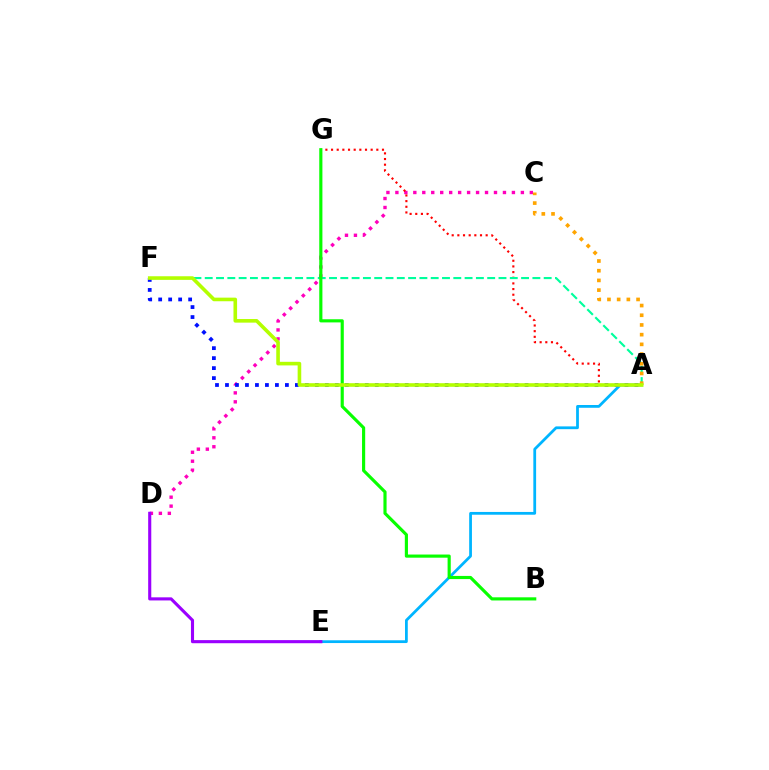{('C', 'D'): [{'color': '#ff00bd', 'line_style': 'dotted', 'thickness': 2.44}], ('A', 'E'): [{'color': '#00b5ff', 'line_style': 'solid', 'thickness': 2.0}], ('A', 'F'): [{'color': '#0010ff', 'line_style': 'dotted', 'thickness': 2.71}, {'color': '#00ff9d', 'line_style': 'dashed', 'thickness': 1.53}, {'color': '#b3ff00', 'line_style': 'solid', 'thickness': 2.6}], ('A', 'G'): [{'color': '#ff0000', 'line_style': 'dotted', 'thickness': 1.54}], ('A', 'C'): [{'color': '#ffa500', 'line_style': 'dotted', 'thickness': 2.64}], ('D', 'E'): [{'color': '#9b00ff', 'line_style': 'solid', 'thickness': 2.24}], ('B', 'G'): [{'color': '#08ff00', 'line_style': 'solid', 'thickness': 2.27}]}